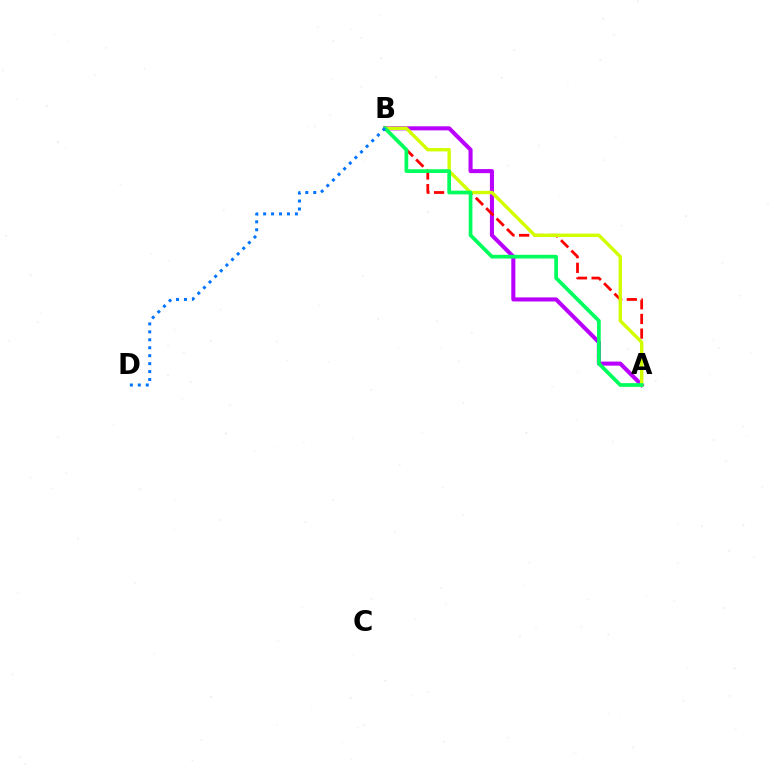{('A', 'B'): [{'color': '#b900ff', 'line_style': 'solid', 'thickness': 2.93}, {'color': '#ff0000', 'line_style': 'dashed', 'thickness': 1.99}, {'color': '#d1ff00', 'line_style': 'solid', 'thickness': 2.43}, {'color': '#00ff5c', 'line_style': 'solid', 'thickness': 2.67}], ('B', 'D'): [{'color': '#0074ff', 'line_style': 'dotted', 'thickness': 2.16}]}